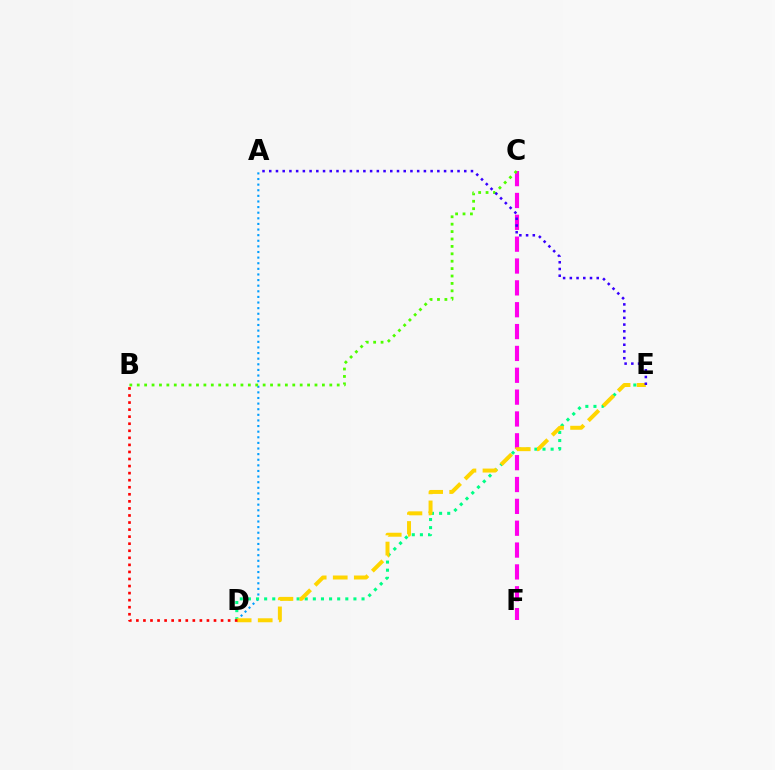{('C', 'F'): [{'color': '#ff00ed', 'line_style': 'dashed', 'thickness': 2.97}], ('A', 'D'): [{'color': '#009eff', 'line_style': 'dotted', 'thickness': 1.53}], ('D', 'E'): [{'color': '#00ff86', 'line_style': 'dotted', 'thickness': 2.21}, {'color': '#ffd500', 'line_style': 'dashed', 'thickness': 2.86}], ('B', 'C'): [{'color': '#4fff00', 'line_style': 'dotted', 'thickness': 2.01}], ('A', 'E'): [{'color': '#3700ff', 'line_style': 'dotted', 'thickness': 1.83}], ('B', 'D'): [{'color': '#ff0000', 'line_style': 'dotted', 'thickness': 1.92}]}